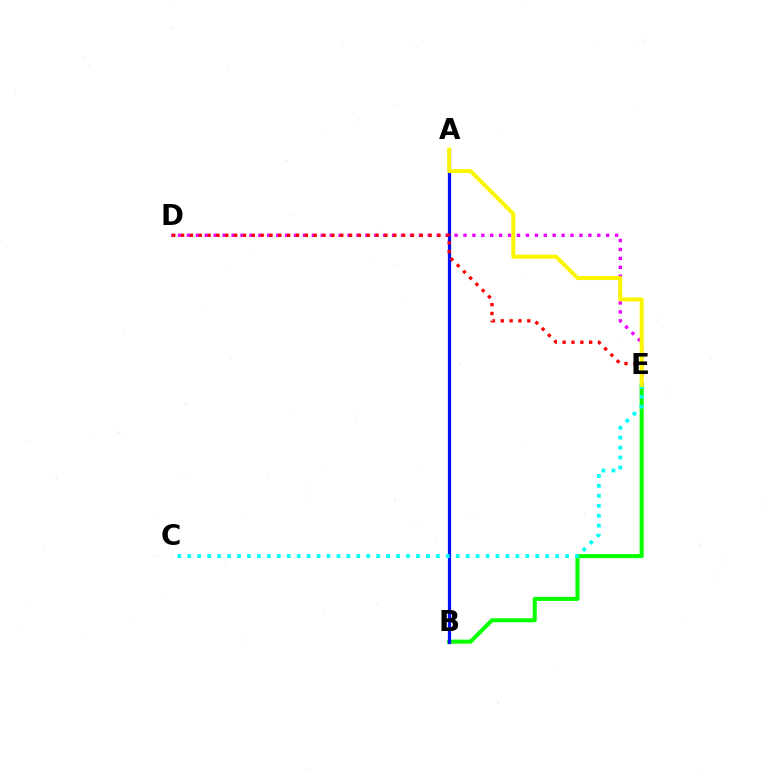{('D', 'E'): [{'color': '#ee00ff', 'line_style': 'dotted', 'thickness': 2.42}, {'color': '#ff0000', 'line_style': 'dotted', 'thickness': 2.4}], ('B', 'E'): [{'color': '#08ff00', 'line_style': 'solid', 'thickness': 2.92}], ('A', 'B'): [{'color': '#0010ff', 'line_style': 'solid', 'thickness': 2.33}], ('C', 'E'): [{'color': '#00fff6', 'line_style': 'dotted', 'thickness': 2.7}], ('A', 'E'): [{'color': '#fcf500', 'line_style': 'solid', 'thickness': 2.85}]}